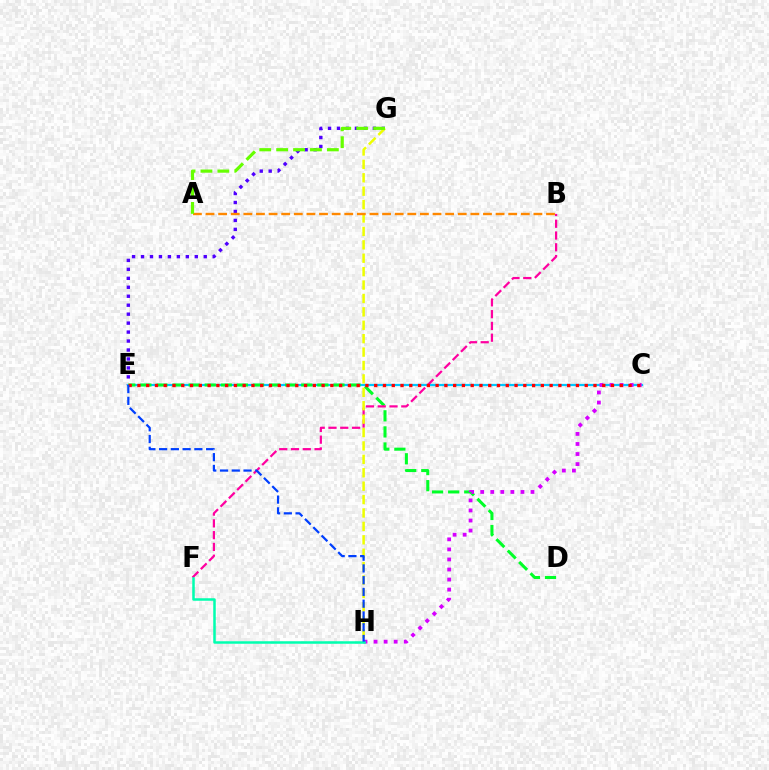{('E', 'G'): [{'color': '#4f00ff', 'line_style': 'dotted', 'thickness': 2.43}], ('C', 'E'): [{'color': '#00c7ff', 'line_style': 'solid', 'thickness': 1.6}, {'color': '#ff0000', 'line_style': 'dotted', 'thickness': 2.38}], ('D', 'E'): [{'color': '#00ff27', 'line_style': 'dashed', 'thickness': 2.19}], ('C', 'H'): [{'color': '#d600ff', 'line_style': 'dotted', 'thickness': 2.73}], ('B', 'F'): [{'color': '#ff00a0', 'line_style': 'dashed', 'thickness': 1.6}], ('F', 'H'): [{'color': '#00ffaf', 'line_style': 'solid', 'thickness': 1.81}], ('G', 'H'): [{'color': '#eeff00', 'line_style': 'dashed', 'thickness': 1.82}], ('A', 'B'): [{'color': '#ff8800', 'line_style': 'dashed', 'thickness': 1.71}], ('E', 'H'): [{'color': '#003fff', 'line_style': 'dashed', 'thickness': 1.6}], ('A', 'G'): [{'color': '#66ff00', 'line_style': 'dashed', 'thickness': 2.3}]}